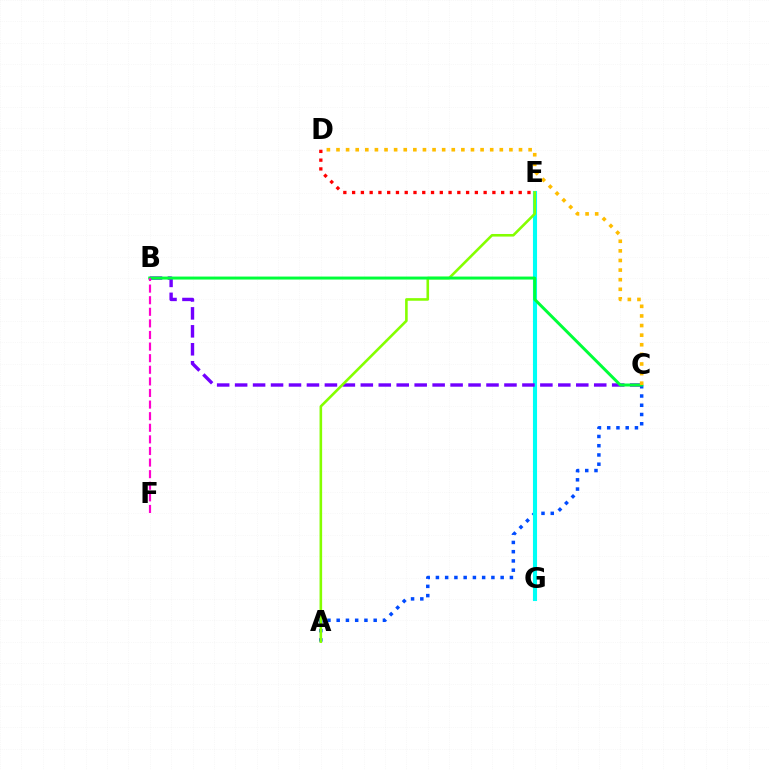{('A', 'C'): [{'color': '#004bff', 'line_style': 'dotted', 'thickness': 2.51}], ('E', 'G'): [{'color': '#00fff6', 'line_style': 'solid', 'thickness': 2.94}], ('B', 'C'): [{'color': '#7200ff', 'line_style': 'dashed', 'thickness': 2.44}, {'color': '#00ff39', 'line_style': 'solid', 'thickness': 2.14}], ('D', 'E'): [{'color': '#ff0000', 'line_style': 'dotted', 'thickness': 2.38}], ('A', 'E'): [{'color': '#84ff00', 'line_style': 'solid', 'thickness': 1.87}], ('C', 'D'): [{'color': '#ffbd00', 'line_style': 'dotted', 'thickness': 2.61}], ('B', 'F'): [{'color': '#ff00cf', 'line_style': 'dashed', 'thickness': 1.58}]}